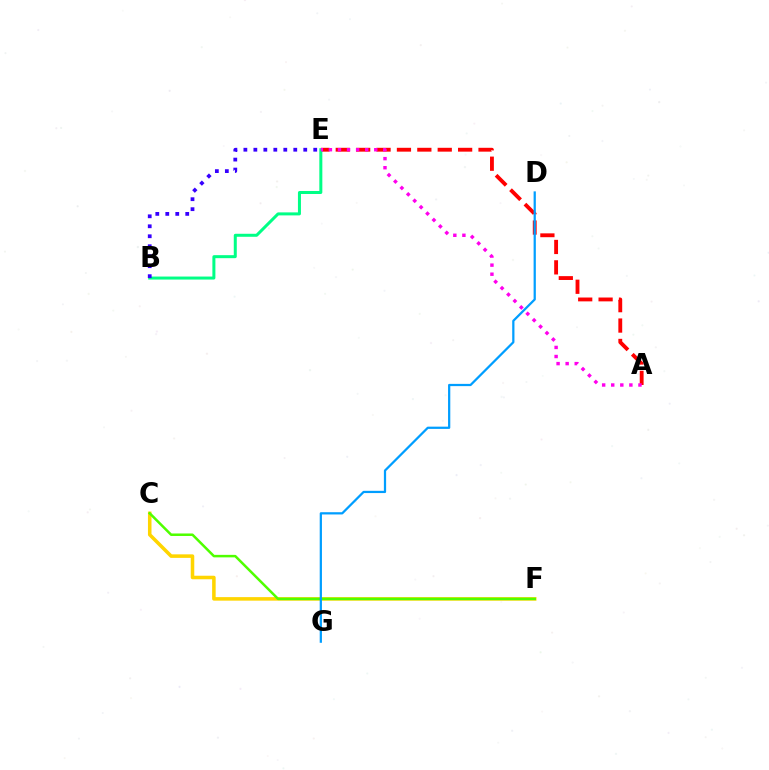{('A', 'E'): [{'color': '#ff0000', 'line_style': 'dashed', 'thickness': 2.77}, {'color': '#ff00ed', 'line_style': 'dotted', 'thickness': 2.47}], ('C', 'F'): [{'color': '#ffd500', 'line_style': 'solid', 'thickness': 2.55}, {'color': '#4fff00', 'line_style': 'solid', 'thickness': 1.8}], ('D', 'G'): [{'color': '#009eff', 'line_style': 'solid', 'thickness': 1.61}], ('B', 'E'): [{'color': '#00ff86', 'line_style': 'solid', 'thickness': 2.17}, {'color': '#3700ff', 'line_style': 'dotted', 'thickness': 2.71}]}